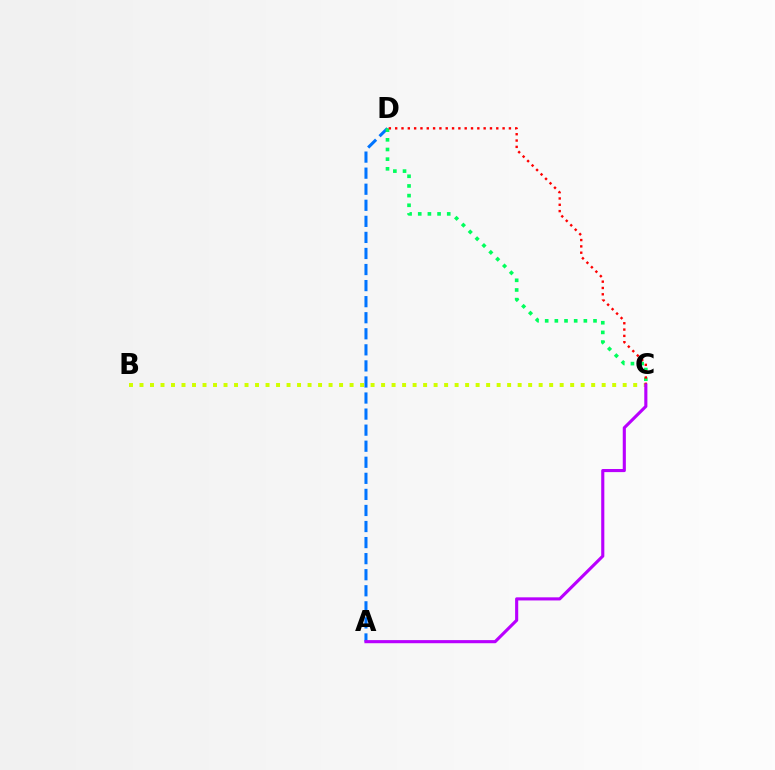{('A', 'D'): [{'color': '#0074ff', 'line_style': 'dashed', 'thickness': 2.18}], ('B', 'C'): [{'color': '#d1ff00', 'line_style': 'dotted', 'thickness': 2.85}], ('C', 'D'): [{'color': '#00ff5c', 'line_style': 'dotted', 'thickness': 2.63}, {'color': '#ff0000', 'line_style': 'dotted', 'thickness': 1.72}], ('A', 'C'): [{'color': '#b900ff', 'line_style': 'solid', 'thickness': 2.24}]}